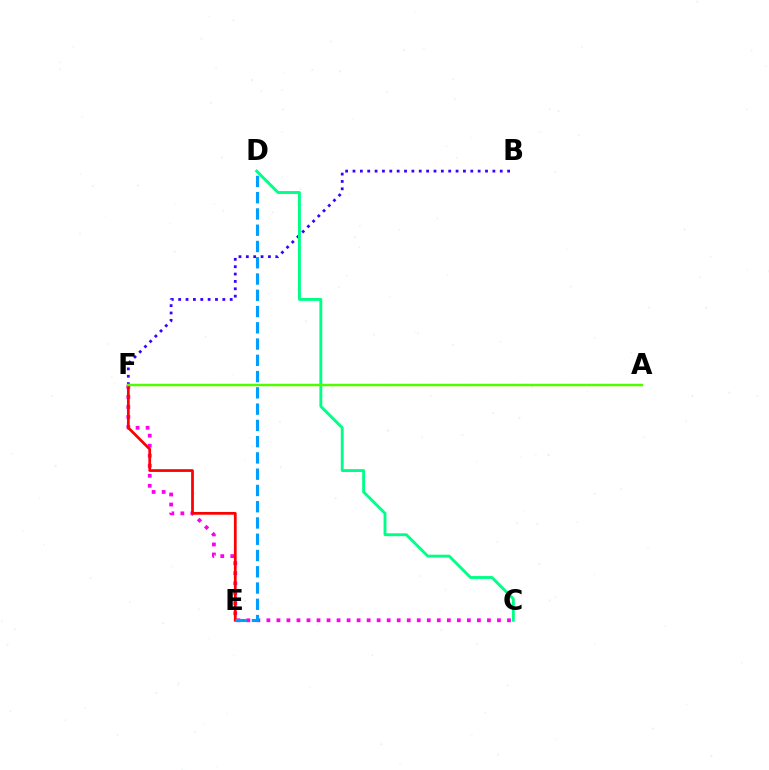{('B', 'F'): [{'color': '#3700ff', 'line_style': 'dotted', 'thickness': 2.0}], ('A', 'F'): [{'color': '#ffd500', 'line_style': 'dashed', 'thickness': 1.54}, {'color': '#4fff00', 'line_style': 'solid', 'thickness': 1.75}], ('C', 'F'): [{'color': '#ff00ed', 'line_style': 'dotted', 'thickness': 2.72}], ('C', 'D'): [{'color': '#00ff86', 'line_style': 'solid', 'thickness': 2.07}], ('E', 'F'): [{'color': '#ff0000', 'line_style': 'solid', 'thickness': 1.97}], ('D', 'E'): [{'color': '#009eff', 'line_style': 'dashed', 'thickness': 2.21}]}